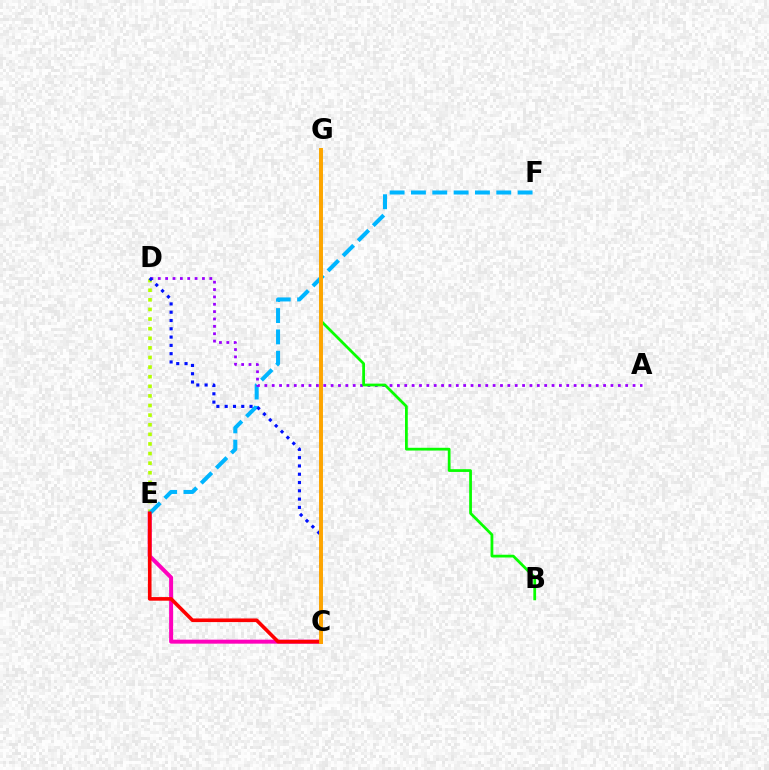{('C', 'E'): [{'color': '#ff00bd', 'line_style': 'solid', 'thickness': 2.86}, {'color': '#ff0000', 'line_style': 'solid', 'thickness': 2.61}], ('D', 'E'): [{'color': '#b3ff00', 'line_style': 'dotted', 'thickness': 2.61}], ('E', 'F'): [{'color': '#00b5ff', 'line_style': 'dashed', 'thickness': 2.9}], ('A', 'D'): [{'color': '#9b00ff', 'line_style': 'dotted', 'thickness': 2.0}], ('B', 'G'): [{'color': '#08ff00', 'line_style': 'solid', 'thickness': 1.99}], ('C', 'G'): [{'color': '#00ff9d', 'line_style': 'dotted', 'thickness': 2.53}, {'color': '#ffa500', 'line_style': 'solid', 'thickness': 2.82}], ('C', 'D'): [{'color': '#0010ff', 'line_style': 'dotted', 'thickness': 2.25}]}